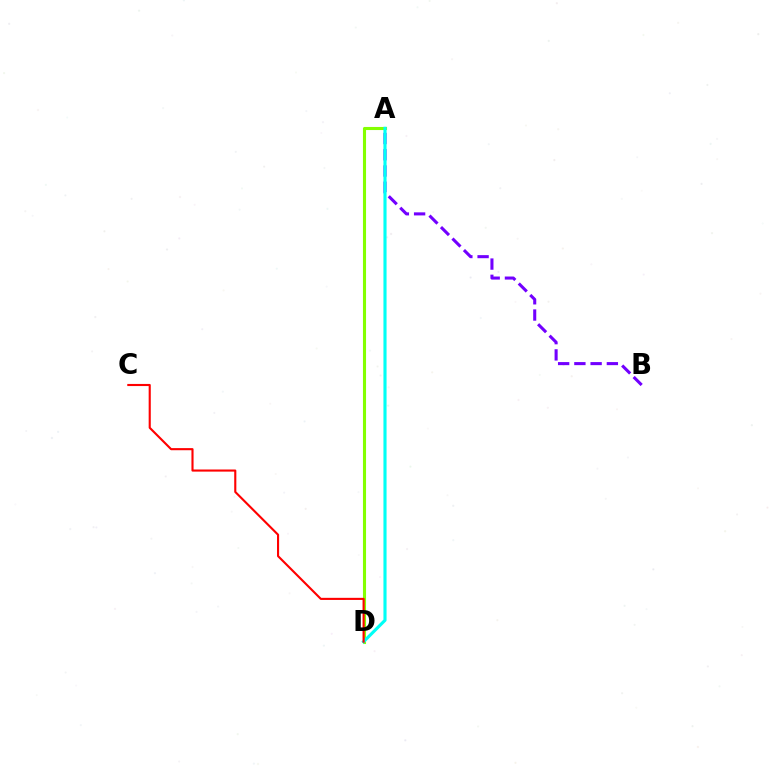{('A', 'D'): [{'color': '#84ff00', 'line_style': 'solid', 'thickness': 2.23}, {'color': '#00fff6', 'line_style': 'solid', 'thickness': 2.25}], ('A', 'B'): [{'color': '#7200ff', 'line_style': 'dashed', 'thickness': 2.21}], ('C', 'D'): [{'color': '#ff0000', 'line_style': 'solid', 'thickness': 1.52}]}